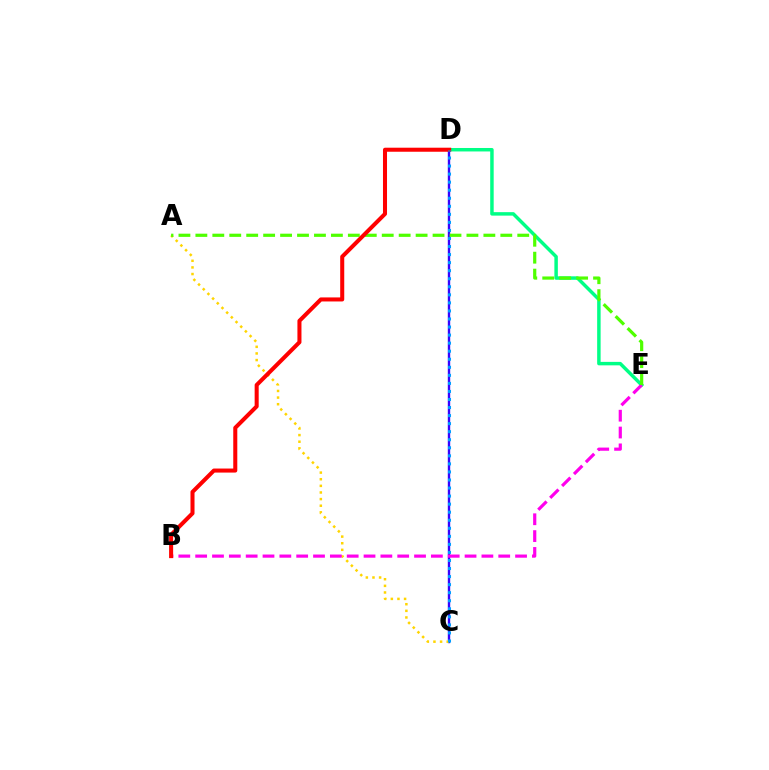{('D', 'E'): [{'color': '#00ff86', 'line_style': 'solid', 'thickness': 2.5}], ('C', 'D'): [{'color': '#3700ff', 'line_style': 'solid', 'thickness': 1.72}, {'color': '#009eff', 'line_style': 'dotted', 'thickness': 2.19}], ('A', 'C'): [{'color': '#ffd500', 'line_style': 'dotted', 'thickness': 1.8}], ('B', 'E'): [{'color': '#ff00ed', 'line_style': 'dashed', 'thickness': 2.29}], ('A', 'E'): [{'color': '#4fff00', 'line_style': 'dashed', 'thickness': 2.3}], ('B', 'D'): [{'color': '#ff0000', 'line_style': 'solid', 'thickness': 2.91}]}